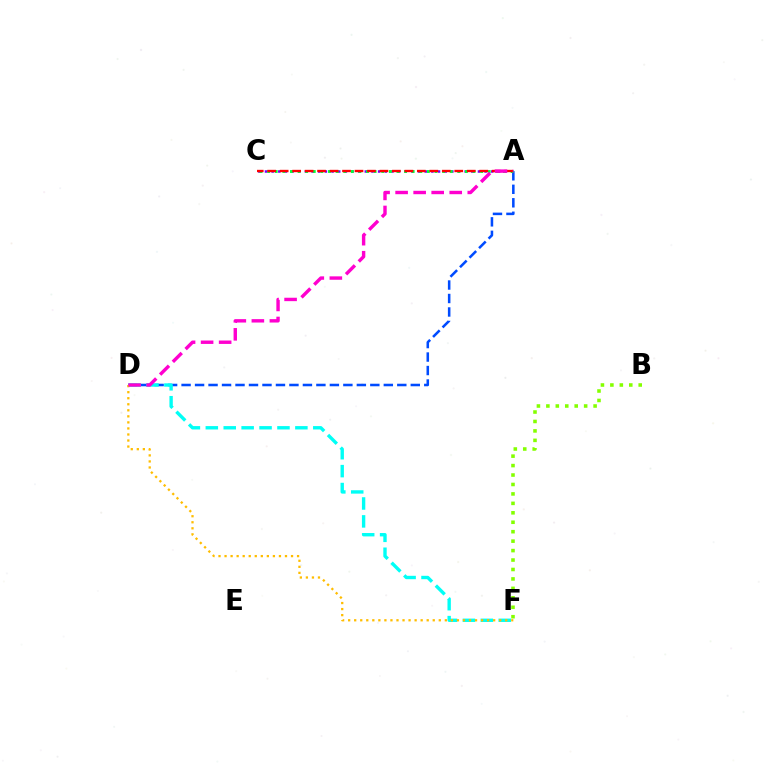{('A', 'C'): [{'color': '#7200ff', 'line_style': 'dotted', 'thickness': 1.81}, {'color': '#00ff39', 'line_style': 'dotted', 'thickness': 2.07}, {'color': '#ff0000', 'line_style': 'dashed', 'thickness': 1.69}], ('A', 'D'): [{'color': '#004bff', 'line_style': 'dashed', 'thickness': 1.83}, {'color': '#ff00cf', 'line_style': 'dashed', 'thickness': 2.45}], ('B', 'F'): [{'color': '#84ff00', 'line_style': 'dotted', 'thickness': 2.57}], ('D', 'F'): [{'color': '#00fff6', 'line_style': 'dashed', 'thickness': 2.43}, {'color': '#ffbd00', 'line_style': 'dotted', 'thickness': 1.64}]}